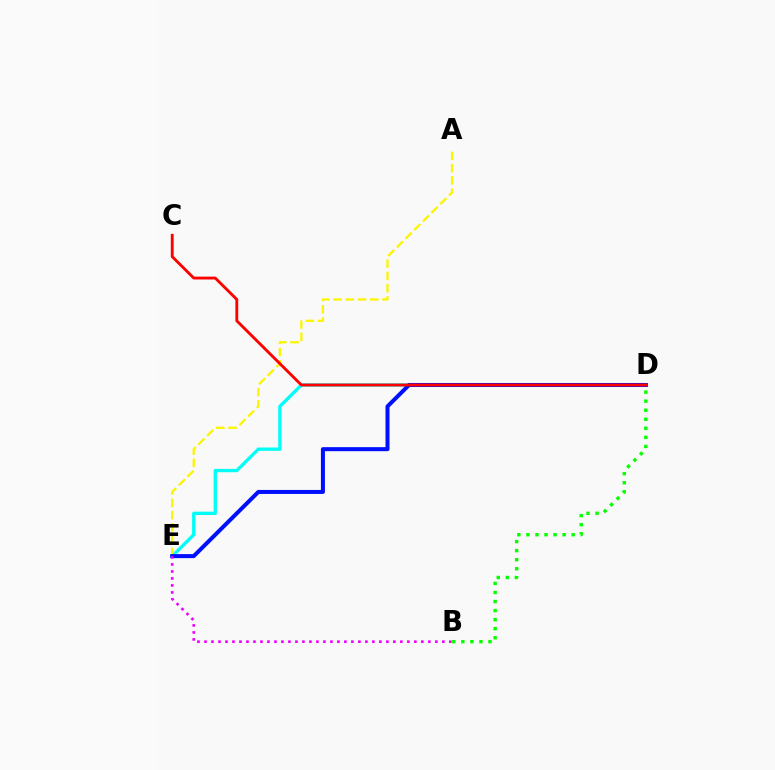{('D', 'E'): [{'color': '#00fff6', 'line_style': 'solid', 'thickness': 2.39}, {'color': '#0010ff', 'line_style': 'solid', 'thickness': 2.9}], ('A', 'E'): [{'color': '#fcf500', 'line_style': 'dashed', 'thickness': 1.66}], ('B', 'D'): [{'color': '#08ff00', 'line_style': 'dotted', 'thickness': 2.46}], ('C', 'D'): [{'color': '#ff0000', 'line_style': 'solid', 'thickness': 2.06}], ('B', 'E'): [{'color': '#ee00ff', 'line_style': 'dotted', 'thickness': 1.9}]}